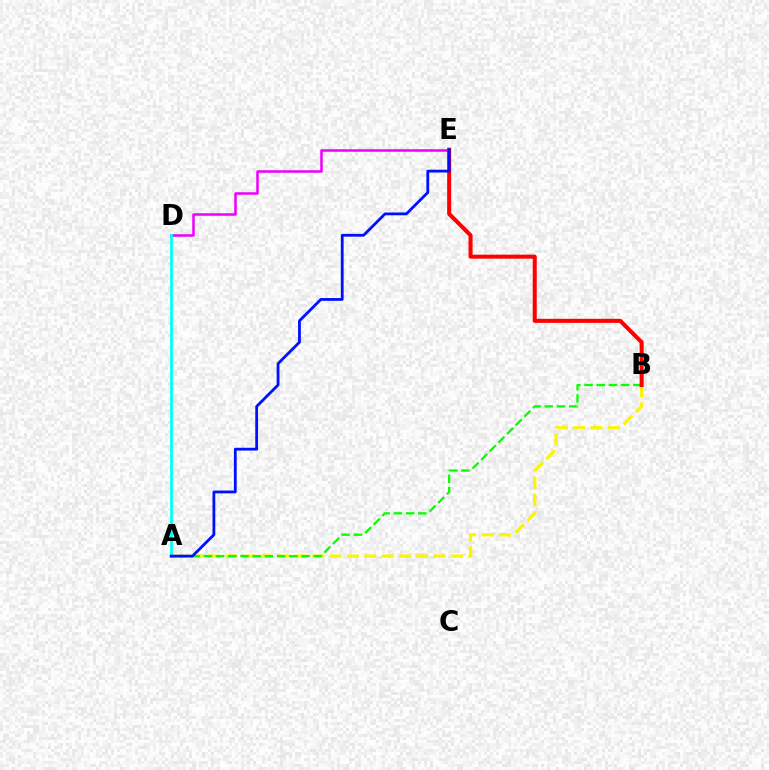{('A', 'B'): [{'color': '#fcf500', 'line_style': 'dashed', 'thickness': 2.36}, {'color': '#08ff00', 'line_style': 'dashed', 'thickness': 1.66}], ('D', 'E'): [{'color': '#ee00ff', 'line_style': 'solid', 'thickness': 1.82}], ('A', 'D'): [{'color': '#00fff6', 'line_style': 'solid', 'thickness': 2.0}], ('B', 'E'): [{'color': '#ff0000', 'line_style': 'solid', 'thickness': 2.9}], ('A', 'E'): [{'color': '#0010ff', 'line_style': 'solid', 'thickness': 2.01}]}